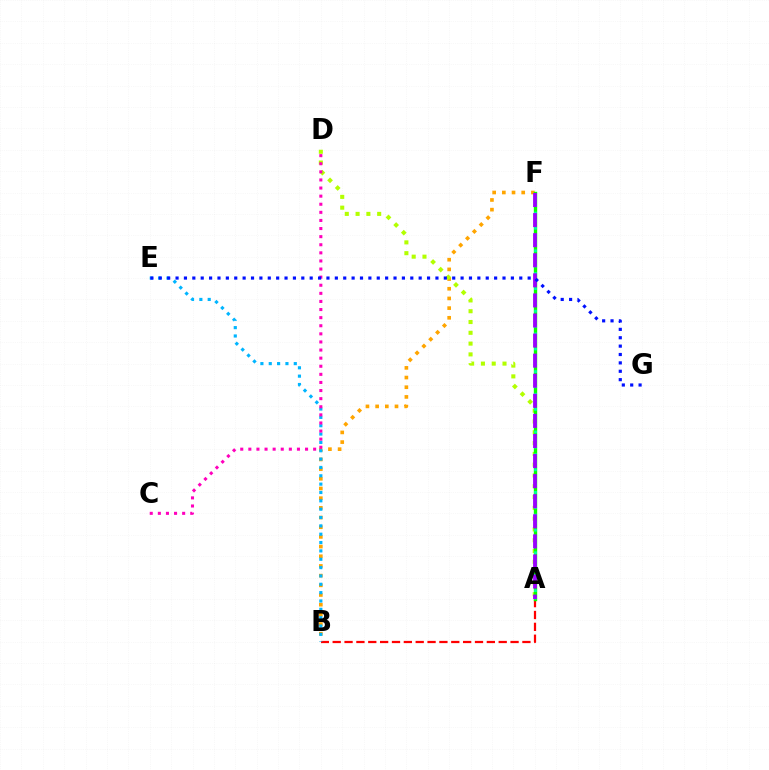{('B', 'F'): [{'color': '#ffa500', 'line_style': 'dotted', 'thickness': 2.63}], ('A', 'D'): [{'color': '#b3ff00', 'line_style': 'dotted', 'thickness': 2.93}], ('A', 'B'): [{'color': '#ff0000', 'line_style': 'dashed', 'thickness': 1.61}], ('B', 'E'): [{'color': '#00b5ff', 'line_style': 'dotted', 'thickness': 2.27}], ('A', 'F'): [{'color': '#08ff00', 'line_style': 'solid', 'thickness': 2.43}, {'color': '#00ff9d', 'line_style': 'dotted', 'thickness': 2.05}, {'color': '#9b00ff', 'line_style': 'dashed', 'thickness': 2.73}], ('C', 'D'): [{'color': '#ff00bd', 'line_style': 'dotted', 'thickness': 2.2}], ('E', 'G'): [{'color': '#0010ff', 'line_style': 'dotted', 'thickness': 2.28}]}